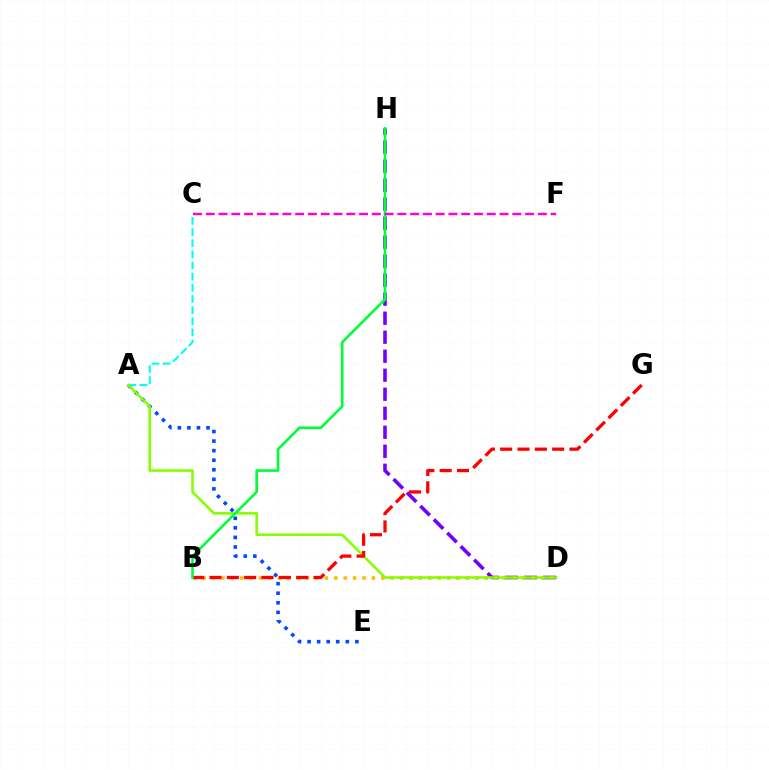{('D', 'H'): [{'color': '#7200ff', 'line_style': 'dashed', 'thickness': 2.58}], ('A', 'E'): [{'color': '#004bff', 'line_style': 'dotted', 'thickness': 2.6}], ('A', 'C'): [{'color': '#00fff6', 'line_style': 'dashed', 'thickness': 1.51}], ('B', 'D'): [{'color': '#ffbd00', 'line_style': 'dotted', 'thickness': 2.55}], ('A', 'D'): [{'color': '#84ff00', 'line_style': 'solid', 'thickness': 1.85}], ('B', 'G'): [{'color': '#ff0000', 'line_style': 'dashed', 'thickness': 2.36}], ('B', 'H'): [{'color': '#00ff39', 'line_style': 'solid', 'thickness': 1.9}], ('C', 'F'): [{'color': '#ff00cf', 'line_style': 'dashed', 'thickness': 1.74}]}